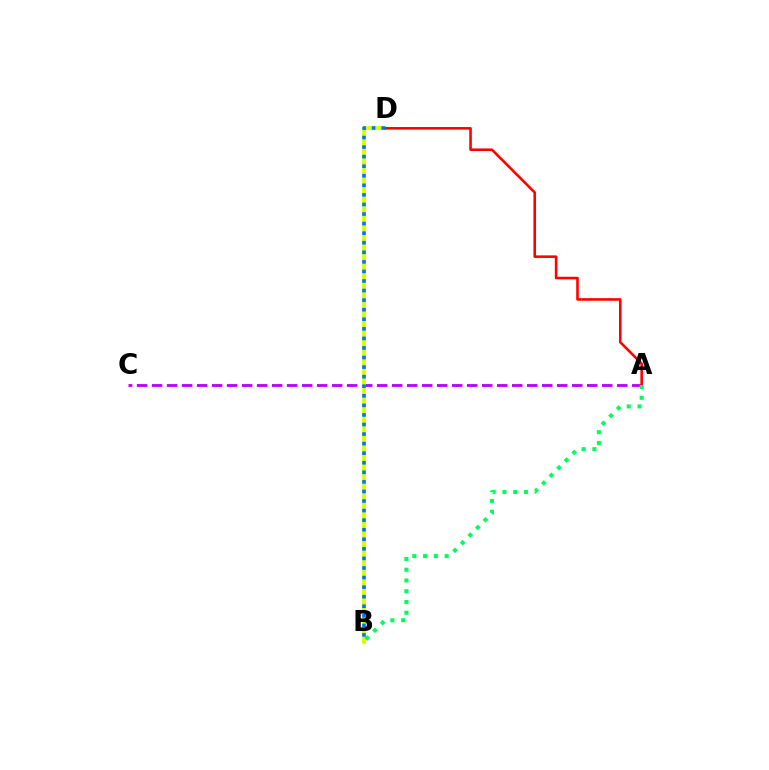{('A', 'C'): [{'color': '#b900ff', 'line_style': 'dashed', 'thickness': 2.04}], ('B', 'D'): [{'color': '#d1ff00', 'line_style': 'solid', 'thickness': 2.7}, {'color': '#0074ff', 'line_style': 'dotted', 'thickness': 2.6}], ('A', 'D'): [{'color': '#ff0000', 'line_style': 'solid', 'thickness': 1.86}], ('A', 'B'): [{'color': '#00ff5c', 'line_style': 'dotted', 'thickness': 2.93}]}